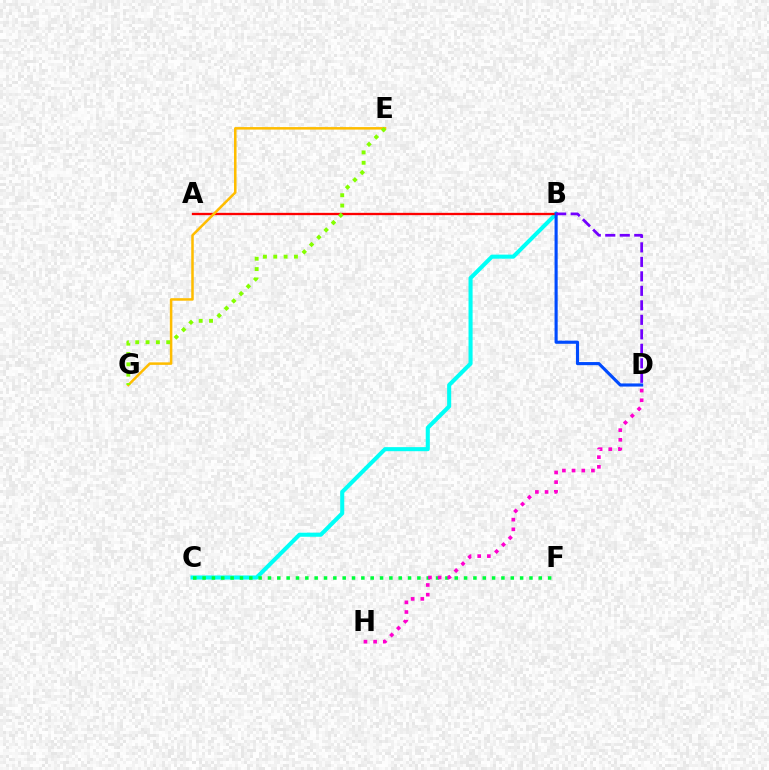{('B', 'C'): [{'color': '#00fff6', 'line_style': 'solid', 'thickness': 2.93}], ('A', 'B'): [{'color': '#ff0000', 'line_style': 'solid', 'thickness': 1.67}], ('E', 'G'): [{'color': '#ffbd00', 'line_style': 'solid', 'thickness': 1.82}, {'color': '#84ff00', 'line_style': 'dotted', 'thickness': 2.81}], ('B', 'D'): [{'color': '#004bff', 'line_style': 'solid', 'thickness': 2.25}, {'color': '#7200ff', 'line_style': 'dashed', 'thickness': 1.97}], ('C', 'F'): [{'color': '#00ff39', 'line_style': 'dotted', 'thickness': 2.54}], ('D', 'H'): [{'color': '#ff00cf', 'line_style': 'dotted', 'thickness': 2.63}]}